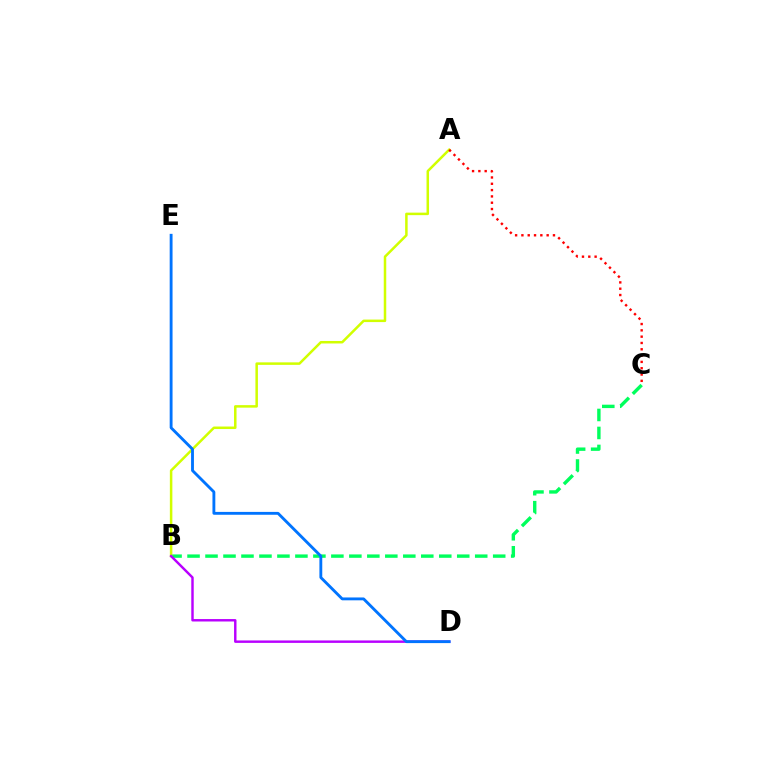{('B', 'C'): [{'color': '#00ff5c', 'line_style': 'dashed', 'thickness': 2.44}], ('A', 'B'): [{'color': '#d1ff00', 'line_style': 'solid', 'thickness': 1.81}], ('B', 'D'): [{'color': '#b900ff', 'line_style': 'solid', 'thickness': 1.75}], ('A', 'C'): [{'color': '#ff0000', 'line_style': 'dotted', 'thickness': 1.71}], ('D', 'E'): [{'color': '#0074ff', 'line_style': 'solid', 'thickness': 2.06}]}